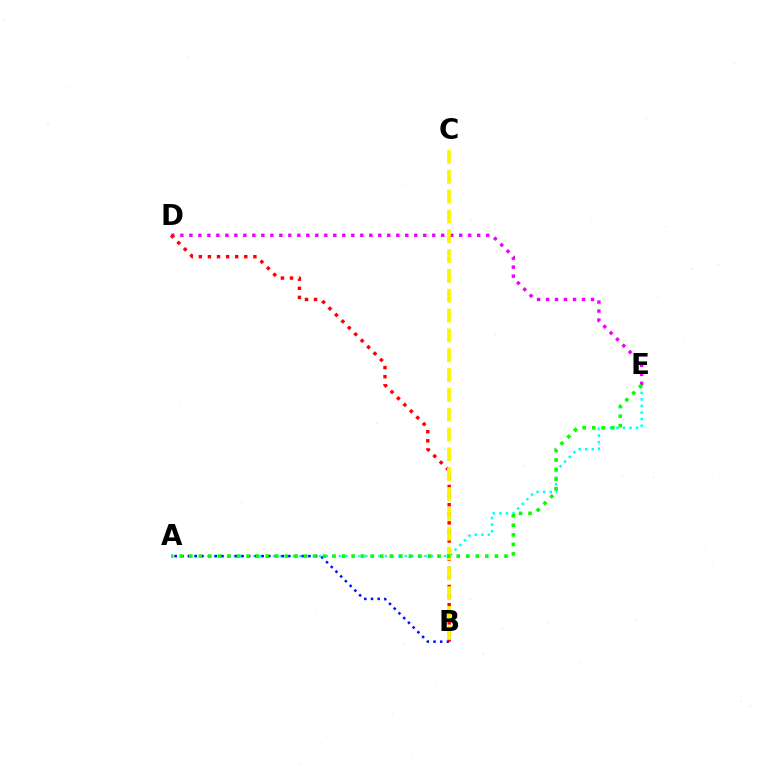{('A', 'E'): [{'color': '#00fff6', 'line_style': 'dotted', 'thickness': 1.79}, {'color': '#08ff00', 'line_style': 'dotted', 'thickness': 2.6}], ('D', 'E'): [{'color': '#ee00ff', 'line_style': 'dotted', 'thickness': 2.44}], ('A', 'B'): [{'color': '#0010ff', 'line_style': 'dotted', 'thickness': 1.82}], ('B', 'D'): [{'color': '#ff0000', 'line_style': 'dotted', 'thickness': 2.47}], ('B', 'C'): [{'color': '#fcf500', 'line_style': 'dashed', 'thickness': 2.69}]}